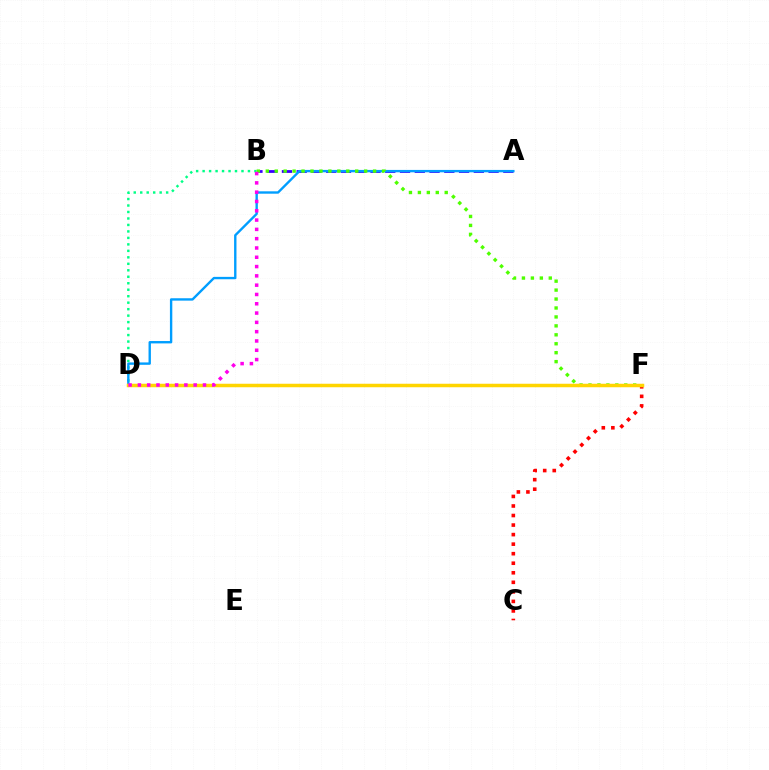{('B', 'D'): [{'color': '#00ff86', 'line_style': 'dotted', 'thickness': 1.76}, {'color': '#ff00ed', 'line_style': 'dotted', 'thickness': 2.53}], ('A', 'B'): [{'color': '#3700ff', 'line_style': 'dashed', 'thickness': 2.01}], ('A', 'D'): [{'color': '#009eff', 'line_style': 'solid', 'thickness': 1.71}], ('C', 'F'): [{'color': '#ff0000', 'line_style': 'dotted', 'thickness': 2.59}], ('B', 'F'): [{'color': '#4fff00', 'line_style': 'dotted', 'thickness': 2.43}], ('D', 'F'): [{'color': '#ffd500', 'line_style': 'solid', 'thickness': 2.52}]}